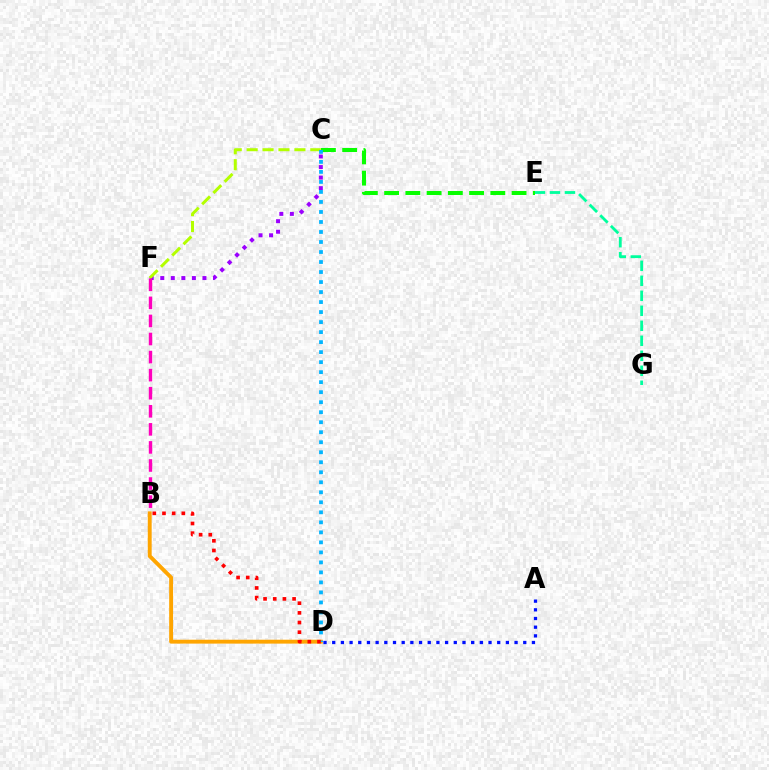{('E', 'G'): [{'color': '#00ff9d', 'line_style': 'dashed', 'thickness': 2.04}], ('C', 'E'): [{'color': '#08ff00', 'line_style': 'dashed', 'thickness': 2.89}], ('C', 'F'): [{'color': '#9b00ff', 'line_style': 'dotted', 'thickness': 2.86}, {'color': '#b3ff00', 'line_style': 'dashed', 'thickness': 2.16}], ('B', 'D'): [{'color': '#ffa500', 'line_style': 'solid', 'thickness': 2.8}, {'color': '#ff0000', 'line_style': 'dotted', 'thickness': 2.63}], ('C', 'D'): [{'color': '#00b5ff', 'line_style': 'dotted', 'thickness': 2.72}], ('B', 'F'): [{'color': '#ff00bd', 'line_style': 'dashed', 'thickness': 2.45}], ('A', 'D'): [{'color': '#0010ff', 'line_style': 'dotted', 'thickness': 2.36}]}